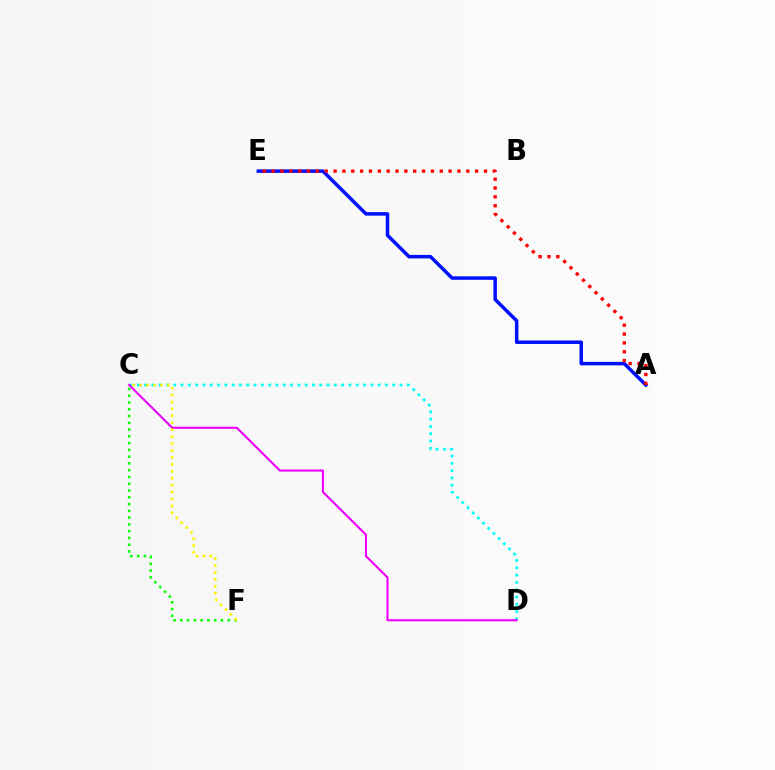{('C', 'F'): [{'color': '#08ff00', 'line_style': 'dotted', 'thickness': 1.84}, {'color': '#fcf500', 'line_style': 'dotted', 'thickness': 1.88}], ('C', 'D'): [{'color': '#00fff6', 'line_style': 'dotted', 'thickness': 1.98}, {'color': '#ee00ff', 'line_style': 'solid', 'thickness': 1.5}], ('A', 'E'): [{'color': '#0010ff', 'line_style': 'solid', 'thickness': 2.52}, {'color': '#ff0000', 'line_style': 'dotted', 'thickness': 2.4}]}